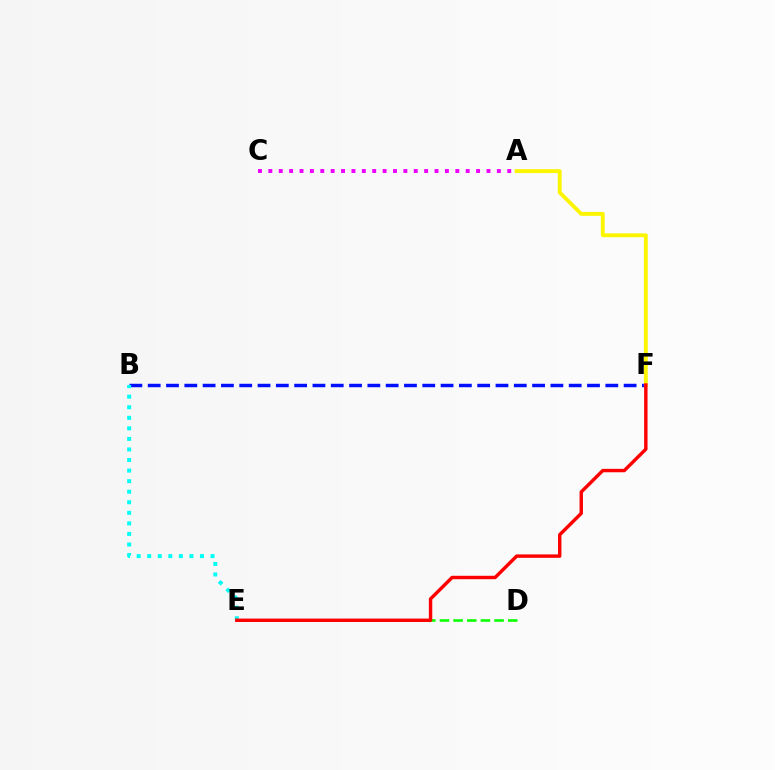{('B', 'F'): [{'color': '#0010ff', 'line_style': 'dashed', 'thickness': 2.49}], ('B', 'E'): [{'color': '#00fff6', 'line_style': 'dotted', 'thickness': 2.87}], ('A', 'C'): [{'color': '#ee00ff', 'line_style': 'dotted', 'thickness': 2.82}], ('A', 'F'): [{'color': '#fcf500', 'line_style': 'solid', 'thickness': 2.79}], ('D', 'E'): [{'color': '#08ff00', 'line_style': 'dashed', 'thickness': 1.86}], ('E', 'F'): [{'color': '#ff0000', 'line_style': 'solid', 'thickness': 2.46}]}